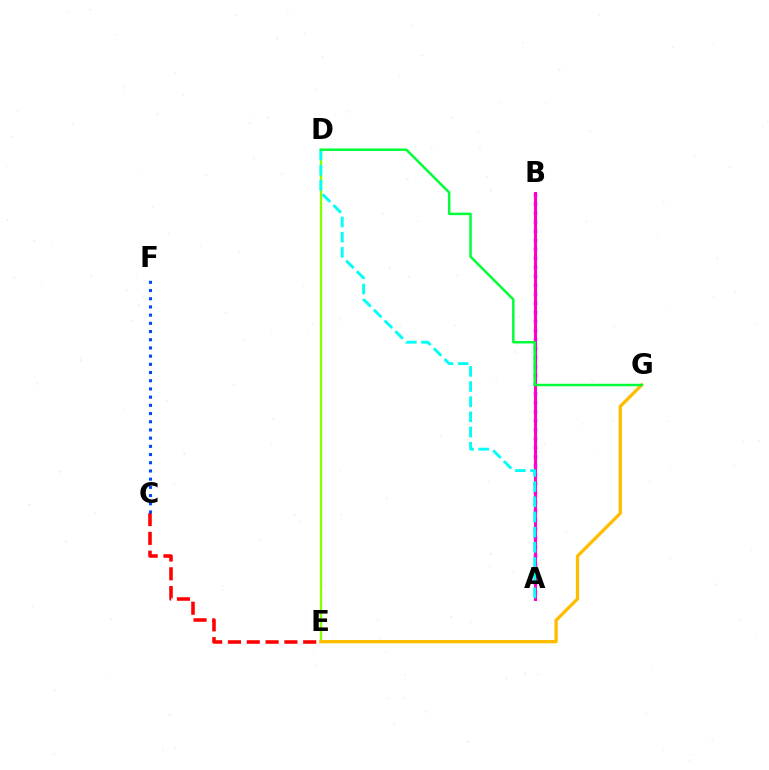{('C', 'E'): [{'color': '#ff0000', 'line_style': 'dashed', 'thickness': 2.56}], ('D', 'E'): [{'color': '#84ff00', 'line_style': 'solid', 'thickness': 1.67}], ('A', 'B'): [{'color': '#7200ff', 'line_style': 'dotted', 'thickness': 2.45}, {'color': '#ff00cf', 'line_style': 'solid', 'thickness': 2.22}], ('E', 'G'): [{'color': '#ffbd00', 'line_style': 'solid', 'thickness': 2.37}], ('A', 'D'): [{'color': '#00fff6', 'line_style': 'dashed', 'thickness': 2.06}], ('D', 'G'): [{'color': '#00ff39', 'line_style': 'solid', 'thickness': 1.78}], ('C', 'F'): [{'color': '#004bff', 'line_style': 'dotted', 'thickness': 2.23}]}